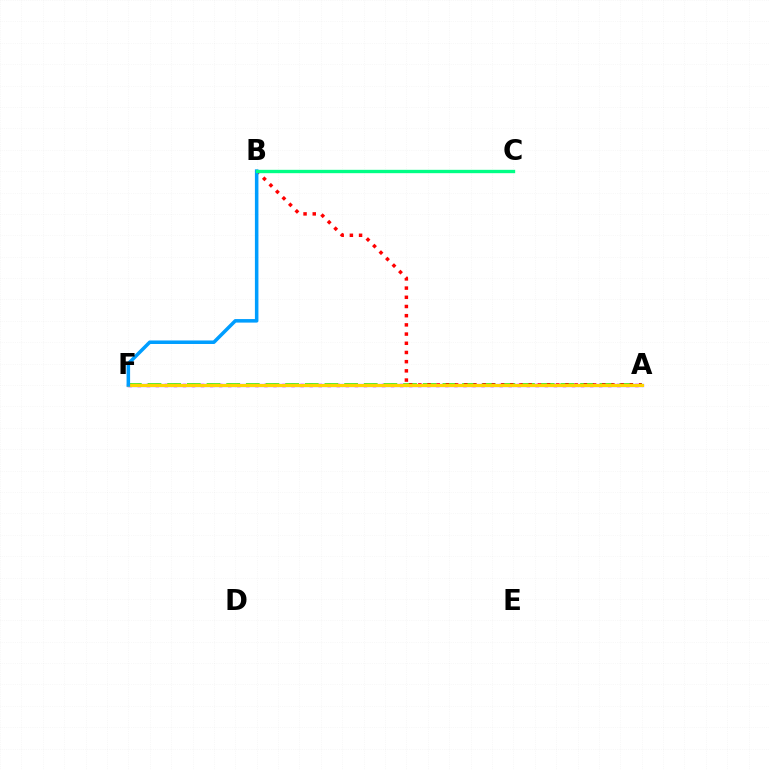{('A', 'F'): [{'color': '#ff00ed', 'line_style': 'dotted', 'thickness': 2.46}, {'color': '#4fff00', 'line_style': 'dashed', 'thickness': 2.67}, {'color': '#3700ff', 'line_style': 'solid', 'thickness': 2.27}, {'color': '#ffd500', 'line_style': 'solid', 'thickness': 2.2}], ('A', 'B'): [{'color': '#ff0000', 'line_style': 'dotted', 'thickness': 2.5}], ('B', 'F'): [{'color': '#009eff', 'line_style': 'solid', 'thickness': 2.54}], ('B', 'C'): [{'color': '#00ff86', 'line_style': 'solid', 'thickness': 2.41}]}